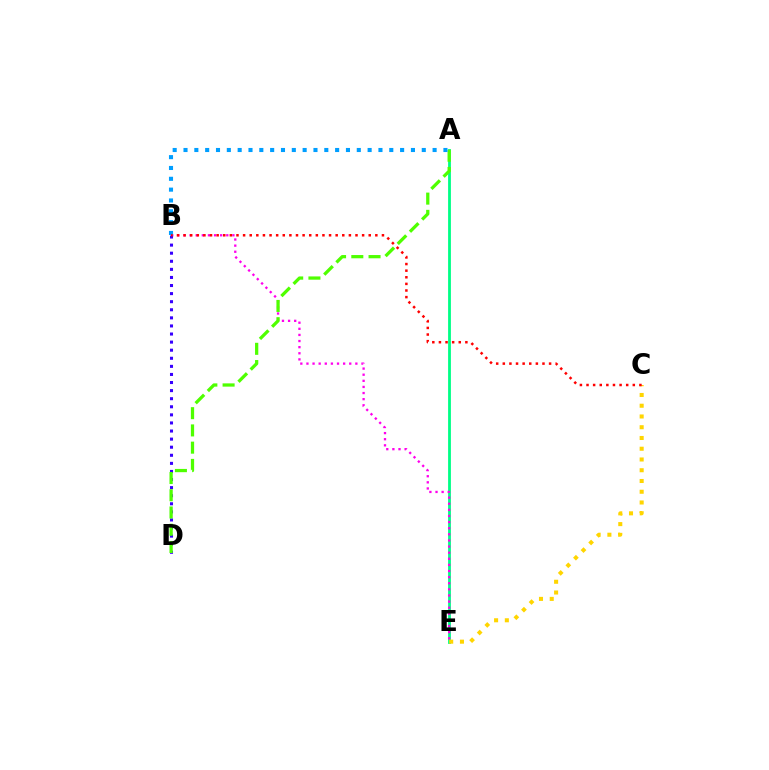{('A', 'E'): [{'color': '#00ff86', 'line_style': 'solid', 'thickness': 2.02}], ('B', 'E'): [{'color': '#ff00ed', 'line_style': 'dotted', 'thickness': 1.66}], ('C', 'E'): [{'color': '#ffd500', 'line_style': 'dotted', 'thickness': 2.92}], ('B', 'D'): [{'color': '#3700ff', 'line_style': 'dotted', 'thickness': 2.2}], ('A', 'D'): [{'color': '#4fff00', 'line_style': 'dashed', 'thickness': 2.34}], ('A', 'B'): [{'color': '#009eff', 'line_style': 'dotted', 'thickness': 2.94}], ('B', 'C'): [{'color': '#ff0000', 'line_style': 'dotted', 'thickness': 1.8}]}